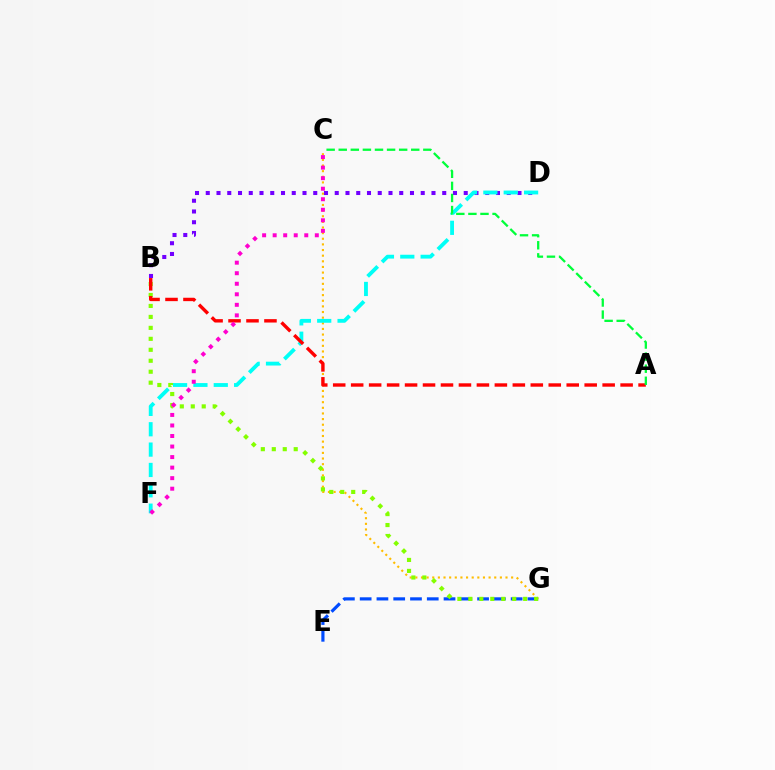{('E', 'G'): [{'color': '#004bff', 'line_style': 'dashed', 'thickness': 2.28}], ('C', 'G'): [{'color': '#ffbd00', 'line_style': 'dotted', 'thickness': 1.53}], ('B', 'D'): [{'color': '#7200ff', 'line_style': 'dotted', 'thickness': 2.92}], ('B', 'G'): [{'color': '#84ff00', 'line_style': 'dotted', 'thickness': 2.98}], ('D', 'F'): [{'color': '#00fff6', 'line_style': 'dashed', 'thickness': 2.76}], ('A', 'B'): [{'color': '#ff0000', 'line_style': 'dashed', 'thickness': 2.44}], ('C', 'F'): [{'color': '#ff00cf', 'line_style': 'dotted', 'thickness': 2.86}], ('A', 'C'): [{'color': '#00ff39', 'line_style': 'dashed', 'thickness': 1.64}]}